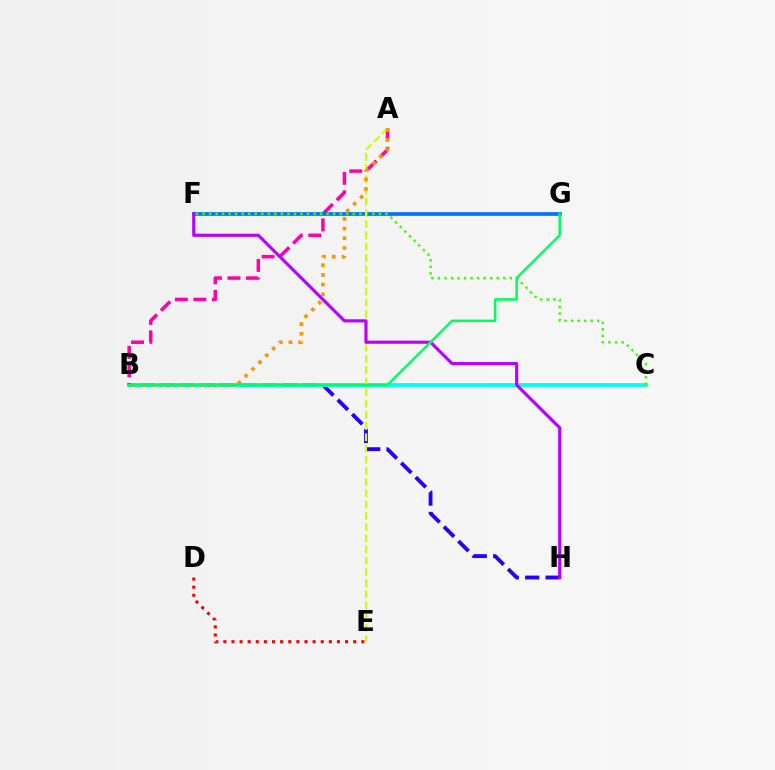{('B', 'H'): [{'color': '#2500ff', 'line_style': 'dashed', 'thickness': 2.77}], ('B', 'C'): [{'color': '#00fff6', 'line_style': 'solid', 'thickness': 2.74}], ('A', 'B'): [{'color': '#ff00ac', 'line_style': 'dashed', 'thickness': 2.51}, {'color': '#ff9400', 'line_style': 'dotted', 'thickness': 2.63}], ('D', 'E'): [{'color': '#ff0000', 'line_style': 'dotted', 'thickness': 2.2}], ('F', 'G'): [{'color': '#0074ff', 'line_style': 'solid', 'thickness': 2.66}], ('C', 'F'): [{'color': '#3dff00', 'line_style': 'dotted', 'thickness': 1.78}], ('A', 'E'): [{'color': '#d1ff00', 'line_style': 'dashed', 'thickness': 1.52}], ('F', 'H'): [{'color': '#b900ff', 'line_style': 'solid', 'thickness': 2.25}], ('B', 'G'): [{'color': '#00ff5c', 'line_style': 'solid', 'thickness': 1.82}]}